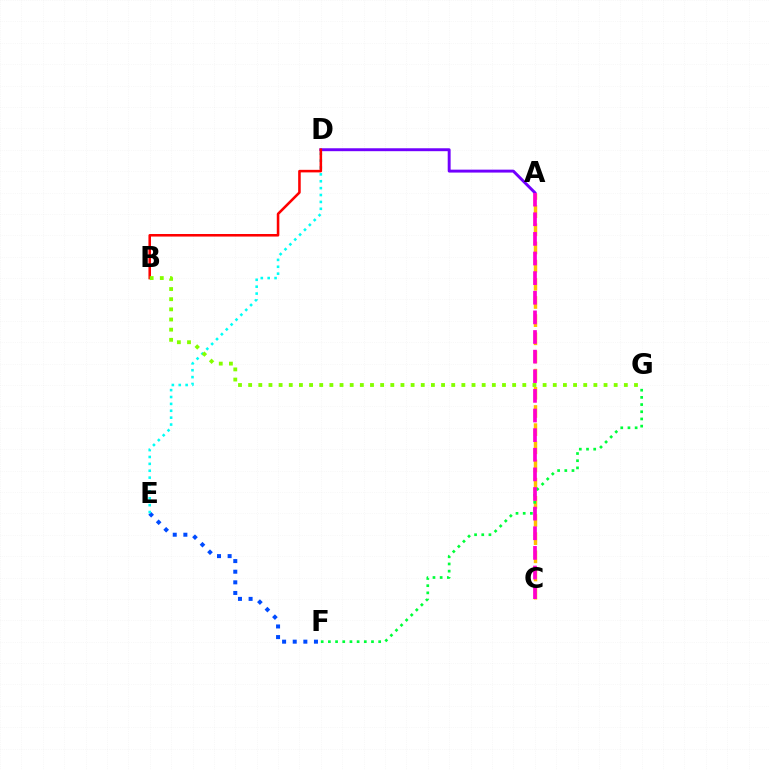{('A', 'C'): [{'color': '#ffbd00', 'line_style': 'dashed', 'thickness': 2.47}, {'color': '#ff00cf', 'line_style': 'dashed', 'thickness': 2.67}], ('F', 'G'): [{'color': '#00ff39', 'line_style': 'dotted', 'thickness': 1.95}], ('A', 'D'): [{'color': '#7200ff', 'line_style': 'solid', 'thickness': 2.11}], ('E', 'F'): [{'color': '#004bff', 'line_style': 'dotted', 'thickness': 2.89}], ('D', 'E'): [{'color': '#00fff6', 'line_style': 'dotted', 'thickness': 1.87}], ('B', 'D'): [{'color': '#ff0000', 'line_style': 'solid', 'thickness': 1.84}], ('B', 'G'): [{'color': '#84ff00', 'line_style': 'dotted', 'thickness': 2.76}]}